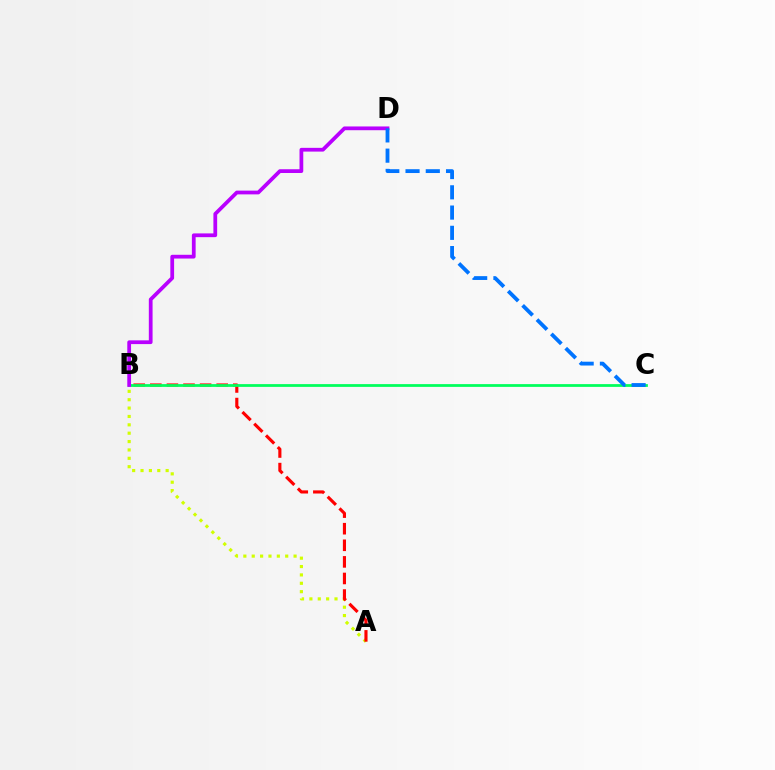{('A', 'B'): [{'color': '#d1ff00', 'line_style': 'dotted', 'thickness': 2.27}, {'color': '#ff0000', 'line_style': 'dashed', 'thickness': 2.25}], ('B', 'C'): [{'color': '#00ff5c', 'line_style': 'solid', 'thickness': 1.99}], ('B', 'D'): [{'color': '#b900ff', 'line_style': 'solid', 'thickness': 2.7}], ('C', 'D'): [{'color': '#0074ff', 'line_style': 'dashed', 'thickness': 2.75}]}